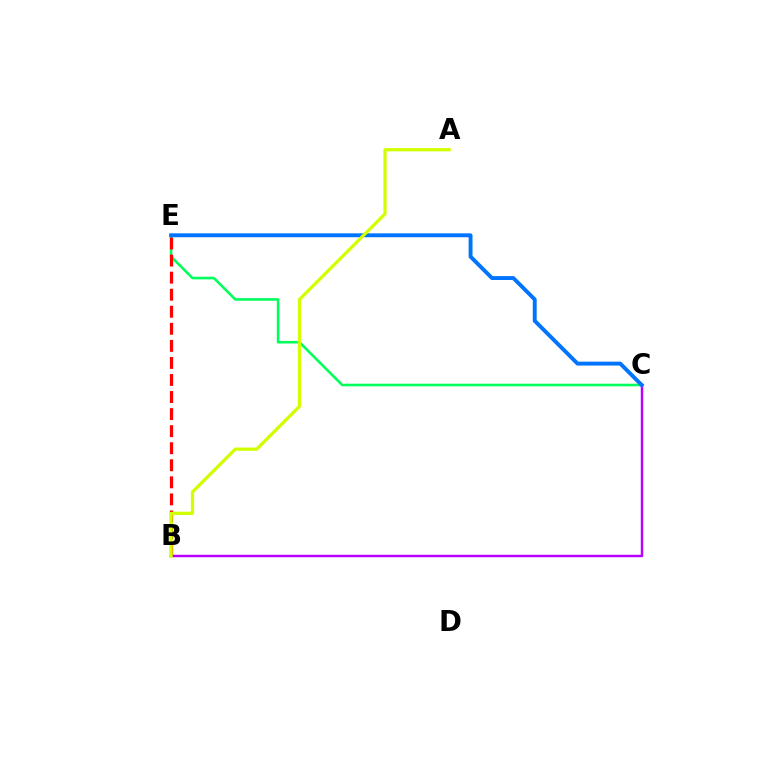{('C', 'E'): [{'color': '#00ff5c', 'line_style': 'solid', 'thickness': 1.86}, {'color': '#0074ff', 'line_style': 'solid', 'thickness': 2.81}], ('B', 'E'): [{'color': '#ff0000', 'line_style': 'dashed', 'thickness': 2.32}], ('B', 'C'): [{'color': '#b900ff', 'line_style': 'solid', 'thickness': 1.76}], ('A', 'B'): [{'color': '#d1ff00', 'line_style': 'solid', 'thickness': 2.34}]}